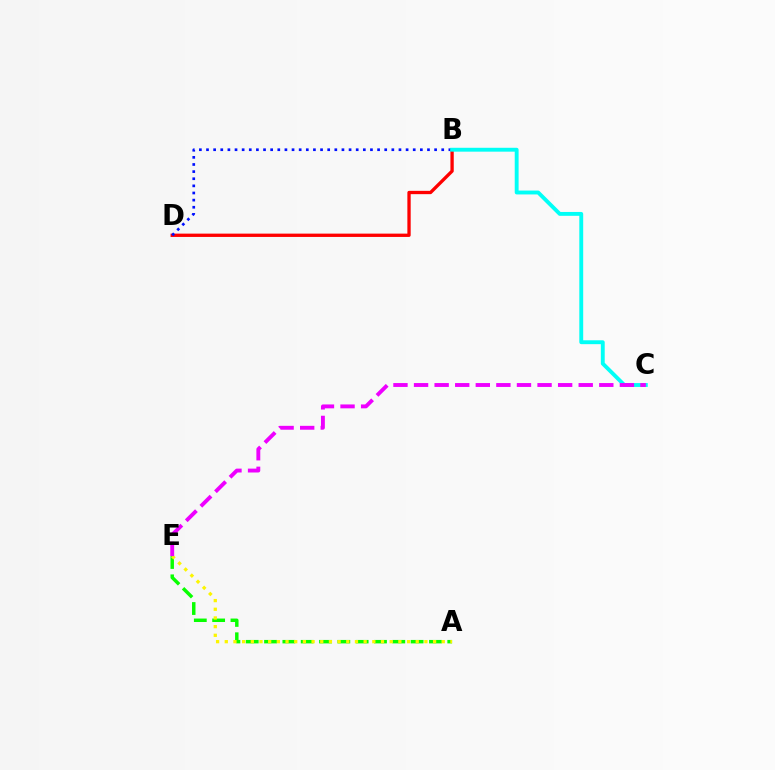{('A', 'E'): [{'color': '#08ff00', 'line_style': 'dashed', 'thickness': 2.49}, {'color': '#fcf500', 'line_style': 'dotted', 'thickness': 2.36}], ('B', 'D'): [{'color': '#ff0000', 'line_style': 'solid', 'thickness': 2.39}, {'color': '#0010ff', 'line_style': 'dotted', 'thickness': 1.94}], ('B', 'C'): [{'color': '#00fff6', 'line_style': 'solid', 'thickness': 2.79}], ('C', 'E'): [{'color': '#ee00ff', 'line_style': 'dashed', 'thickness': 2.8}]}